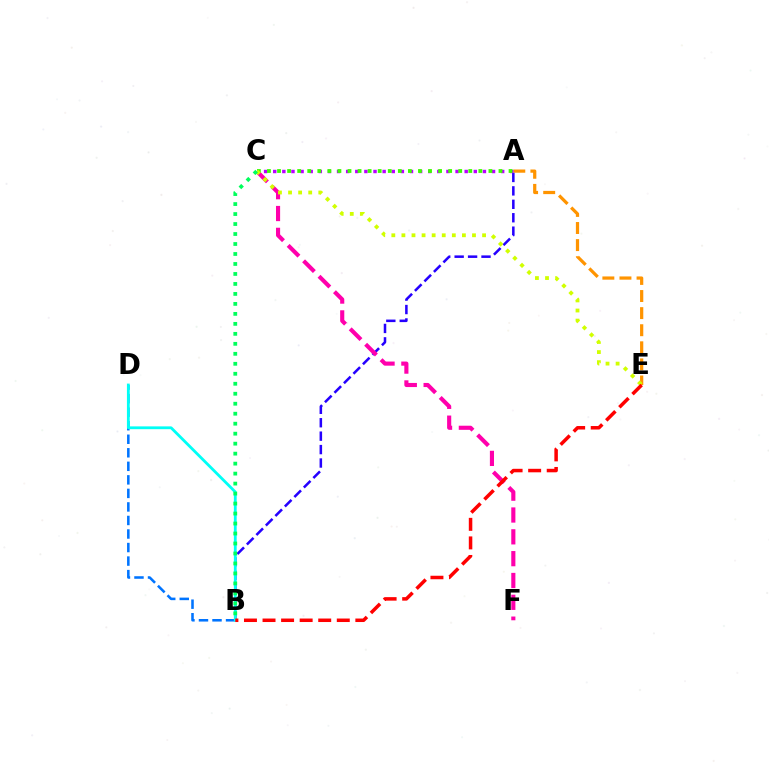{('A', 'E'): [{'color': '#ff9400', 'line_style': 'dashed', 'thickness': 2.32}], ('B', 'D'): [{'color': '#0074ff', 'line_style': 'dashed', 'thickness': 1.84}, {'color': '#00fff6', 'line_style': 'solid', 'thickness': 2.02}], ('A', 'B'): [{'color': '#2500ff', 'line_style': 'dashed', 'thickness': 1.82}], ('A', 'C'): [{'color': '#b900ff', 'line_style': 'dotted', 'thickness': 2.48}, {'color': '#3dff00', 'line_style': 'dotted', 'thickness': 2.73}], ('C', 'F'): [{'color': '#ff00ac', 'line_style': 'dashed', 'thickness': 2.97}], ('C', 'E'): [{'color': '#d1ff00', 'line_style': 'dotted', 'thickness': 2.74}], ('B', 'E'): [{'color': '#ff0000', 'line_style': 'dashed', 'thickness': 2.52}], ('B', 'C'): [{'color': '#00ff5c', 'line_style': 'dotted', 'thickness': 2.71}]}